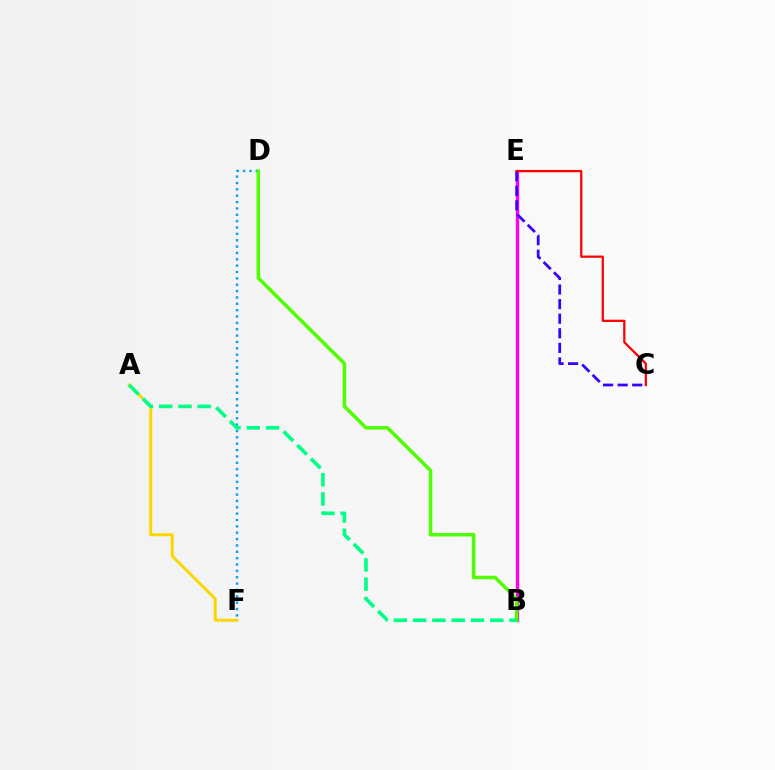{('A', 'F'): [{'color': '#ffd500', 'line_style': 'solid', 'thickness': 2.13}], ('B', 'E'): [{'color': '#ff00ed', 'line_style': 'solid', 'thickness': 2.42}], ('C', 'E'): [{'color': '#3700ff', 'line_style': 'dashed', 'thickness': 1.98}, {'color': '#ff0000', 'line_style': 'solid', 'thickness': 1.62}], ('D', 'F'): [{'color': '#009eff', 'line_style': 'dotted', 'thickness': 1.73}], ('B', 'D'): [{'color': '#4fff00', 'line_style': 'solid', 'thickness': 2.53}], ('A', 'B'): [{'color': '#00ff86', 'line_style': 'dashed', 'thickness': 2.62}]}